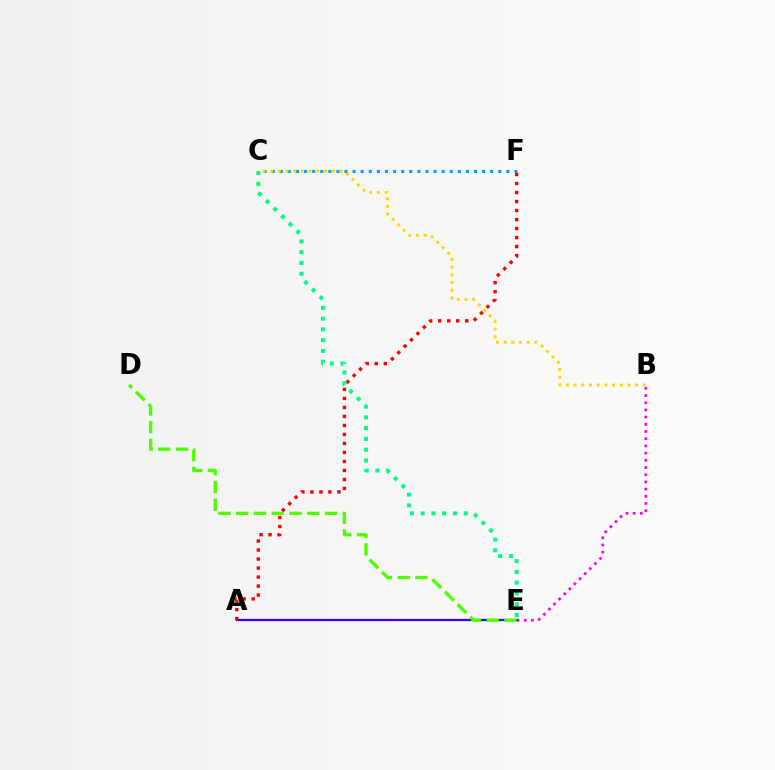{('B', 'E'): [{'color': '#ff00ed', 'line_style': 'dotted', 'thickness': 1.96}], ('A', 'E'): [{'color': '#3700ff', 'line_style': 'solid', 'thickness': 1.62}], ('D', 'E'): [{'color': '#4fff00', 'line_style': 'dashed', 'thickness': 2.41}], ('A', 'F'): [{'color': '#ff0000', 'line_style': 'dotted', 'thickness': 2.45}], ('C', 'F'): [{'color': '#009eff', 'line_style': 'dotted', 'thickness': 2.2}], ('B', 'C'): [{'color': '#ffd500', 'line_style': 'dotted', 'thickness': 2.09}], ('C', 'E'): [{'color': '#00ff86', 'line_style': 'dotted', 'thickness': 2.93}]}